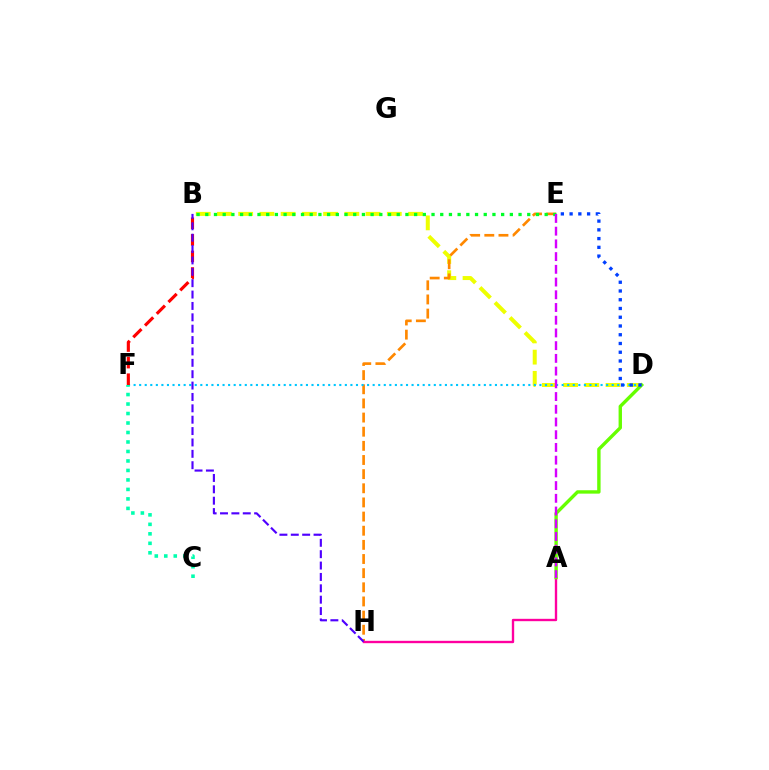{('B', 'D'): [{'color': '#eeff00', 'line_style': 'dashed', 'thickness': 2.88}], ('E', 'H'): [{'color': '#ff8800', 'line_style': 'dashed', 'thickness': 1.92}], ('D', 'F'): [{'color': '#00c7ff', 'line_style': 'dotted', 'thickness': 1.51}], ('B', 'E'): [{'color': '#00ff27', 'line_style': 'dotted', 'thickness': 2.36}], ('C', 'F'): [{'color': '#00ffaf', 'line_style': 'dotted', 'thickness': 2.58}], ('A', 'H'): [{'color': '#ff00a0', 'line_style': 'solid', 'thickness': 1.7}], ('B', 'F'): [{'color': '#ff0000', 'line_style': 'dashed', 'thickness': 2.25}], ('B', 'H'): [{'color': '#4f00ff', 'line_style': 'dashed', 'thickness': 1.55}], ('A', 'D'): [{'color': '#66ff00', 'line_style': 'solid', 'thickness': 2.44}], ('A', 'E'): [{'color': '#d600ff', 'line_style': 'dashed', 'thickness': 1.73}], ('D', 'E'): [{'color': '#003fff', 'line_style': 'dotted', 'thickness': 2.38}]}